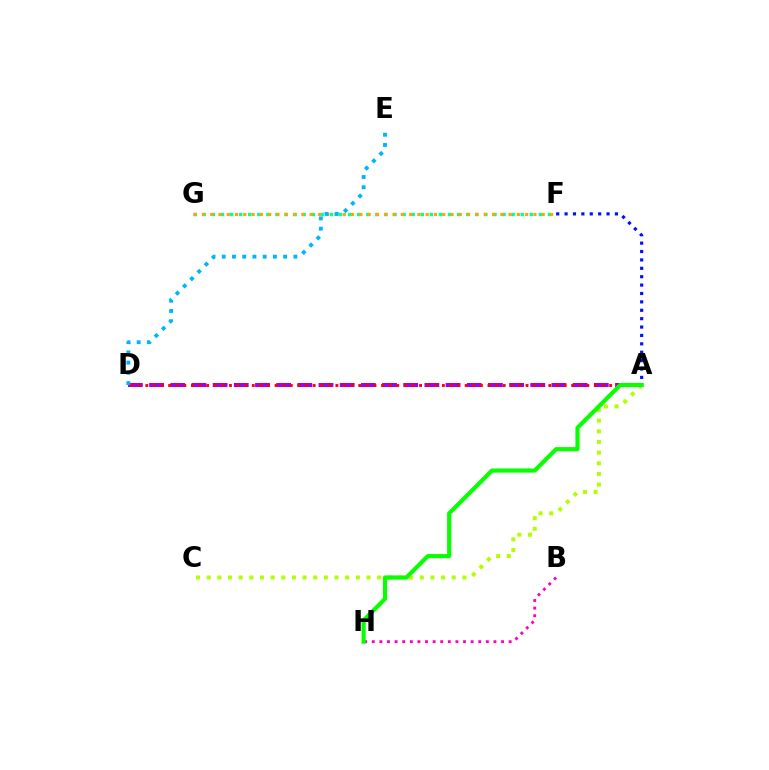{('A', 'C'): [{'color': '#b3ff00', 'line_style': 'dotted', 'thickness': 2.89}], ('A', 'D'): [{'color': '#9b00ff', 'line_style': 'dashed', 'thickness': 2.88}, {'color': '#ff0000', 'line_style': 'dotted', 'thickness': 2.07}], ('A', 'F'): [{'color': '#0010ff', 'line_style': 'dotted', 'thickness': 2.28}], ('B', 'H'): [{'color': '#ff00bd', 'line_style': 'dotted', 'thickness': 2.07}], ('F', 'G'): [{'color': '#00ff9d', 'line_style': 'dotted', 'thickness': 2.47}, {'color': '#ffa500', 'line_style': 'dotted', 'thickness': 2.25}], ('A', 'H'): [{'color': '#08ff00', 'line_style': 'solid', 'thickness': 2.99}], ('D', 'E'): [{'color': '#00b5ff', 'line_style': 'dotted', 'thickness': 2.78}]}